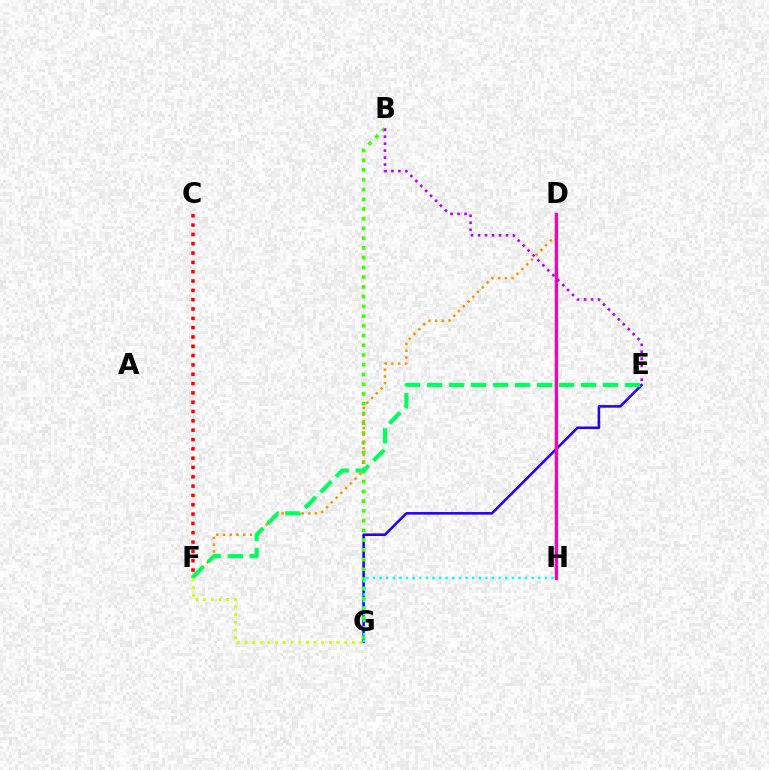{('E', 'G'): [{'color': '#2500ff', 'line_style': 'solid', 'thickness': 1.86}], ('B', 'G'): [{'color': '#3dff00', 'line_style': 'dotted', 'thickness': 2.65}], ('F', 'G'): [{'color': '#d1ff00', 'line_style': 'dotted', 'thickness': 2.08}], ('D', 'H'): [{'color': '#0074ff', 'line_style': 'solid', 'thickness': 1.79}, {'color': '#ff00ac', 'line_style': 'solid', 'thickness': 2.25}], ('C', 'F'): [{'color': '#ff0000', 'line_style': 'dotted', 'thickness': 2.53}], ('D', 'F'): [{'color': '#ff9400', 'line_style': 'dotted', 'thickness': 1.83}], ('E', 'F'): [{'color': '#00ff5c', 'line_style': 'dashed', 'thickness': 2.99}], ('B', 'E'): [{'color': '#b900ff', 'line_style': 'dotted', 'thickness': 1.9}], ('G', 'H'): [{'color': '#00fff6', 'line_style': 'dotted', 'thickness': 1.8}]}